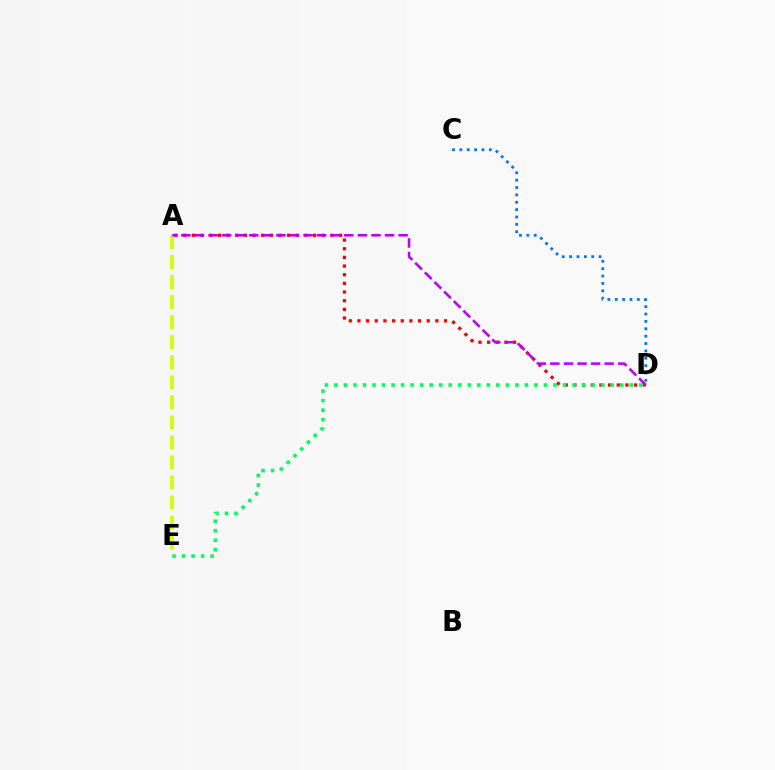{('A', 'D'): [{'color': '#ff0000', 'line_style': 'dotted', 'thickness': 2.35}, {'color': '#b900ff', 'line_style': 'dashed', 'thickness': 1.84}], ('D', 'E'): [{'color': '#00ff5c', 'line_style': 'dotted', 'thickness': 2.59}], ('A', 'E'): [{'color': '#d1ff00', 'line_style': 'dashed', 'thickness': 2.72}], ('C', 'D'): [{'color': '#0074ff', 'line_style': 'dotted', 'thickness': 2.0}]}